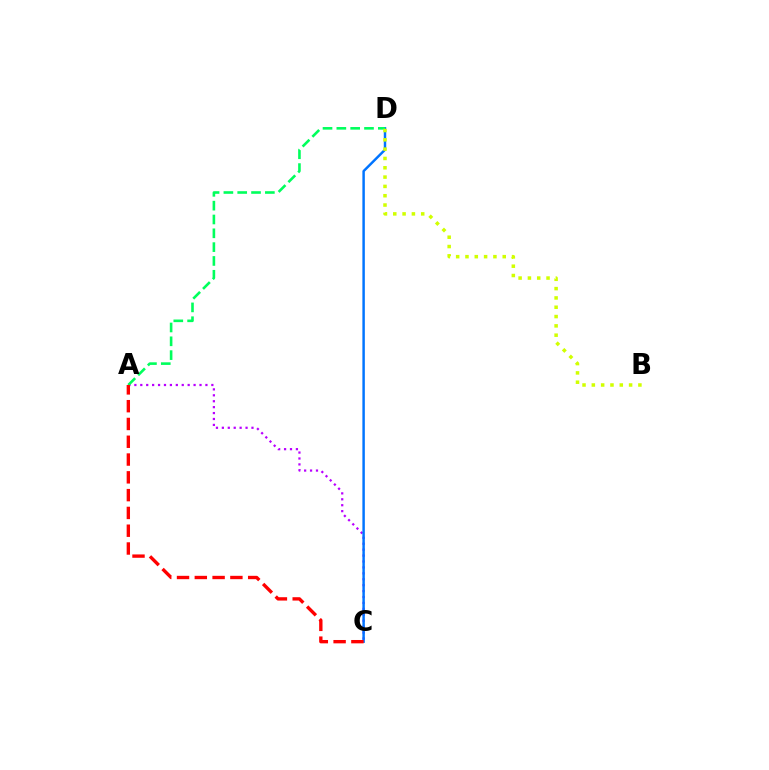{('A', 'C'): [{'color': '#b900ff', 'line_style': 'dotted', 'thickness': 1.61}, {'color': '#ff0000', 'line_style': 'dashed', 'thickness': 2.42}], ('C', 'D'): [{'color': '#0074ff', 'line_style': 'solid', 'thickness': 1.77}], ('A', 'D'): [{'color': '#00ff5c', 'line_style': 'dashed', 'thickness': 1.88}], ('B', 'D'): [{'color': '#d1ff00', 'line_style': 'dotted', 'thickness': 2.53}]}